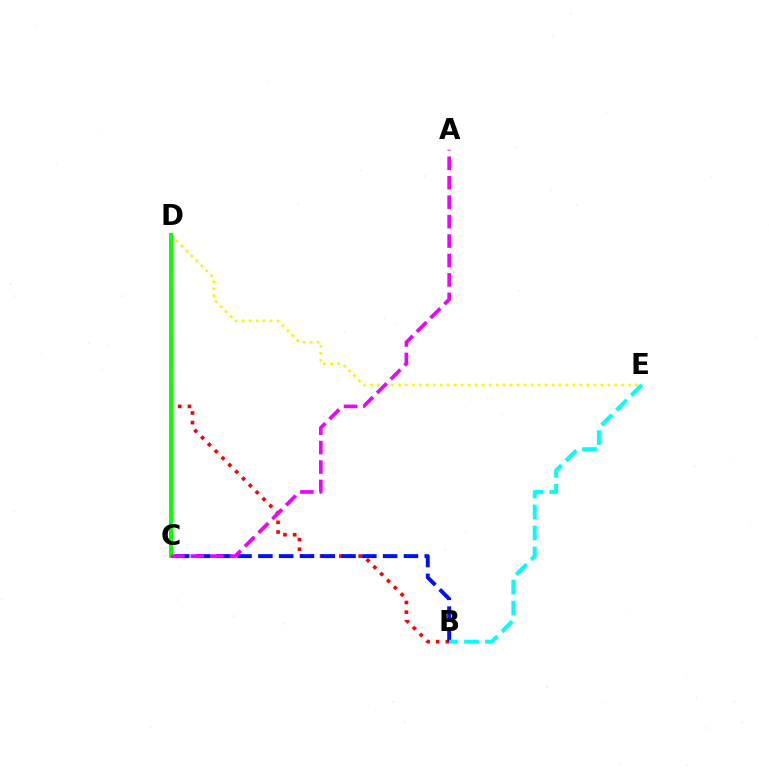{('B', 'D'): [{'color': '#ff0000', 'line_style': 'dotted', 'thickness': 2.62}], ('B', 'C'): [{'color': '#0010ff', 'line_style': 'dashed', 'thickness': 2.83}], ('D', 'E'): [{'color': '#fcf500', 'line_style': 'dotted', 'thickness': 1.9}], ('C', 'D'): [{'color': '#08ff00', 'line_style': 'solid', 'thickness': 2.85}], ('A', 'C'): [{'color': '#ee00ff', 'line_style': 'dashed', 'thickness': 2.64}], ('B', 'E'): [{'color': '#00fff6', 'line_style': 'dashed', 'thickness': 2.85}]}